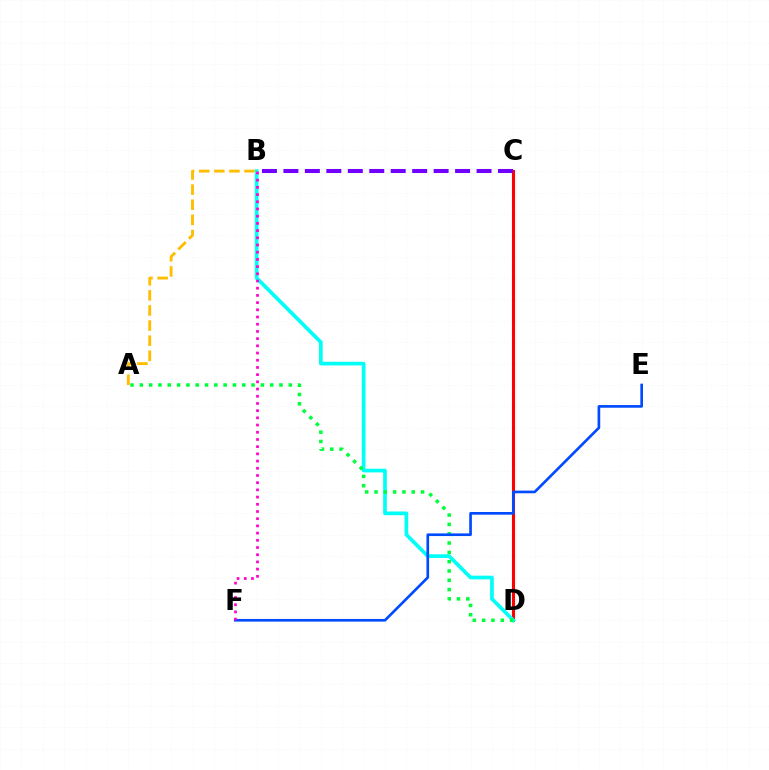{('C', 'D'): [{'color': '#84ff00', 'line_style': 'solid', 'thickness': 1.82}, {'color': '#ff0000', 'line_style': 'solid', 'thickness': 2.23}], ('B', 'D'): [{'color': '#00fff6', 'line_style': 'solid', 'thickness': 2.65}], ('A', 'D'): [{'color': '#00ff39', 'line_style': 'dotted', 'thickness': 2.53}], ('E', 'F'): [{'color': '#004bff', 'line_style': 'solid', 'thickness': 1.92}], ('A', 'B'): [{'color': '#ffbd00', 'line_style': 'dashed', 'thickness': 2.05}], ('B', 'F'): [{'color': '#ff00cf', 'line_style': 'dotted', 'thickness': 1.96}], ('B', 'C'): [{'color': '#7200ff', 'line_style': 'dashed', 'thickness': 2.92}]}